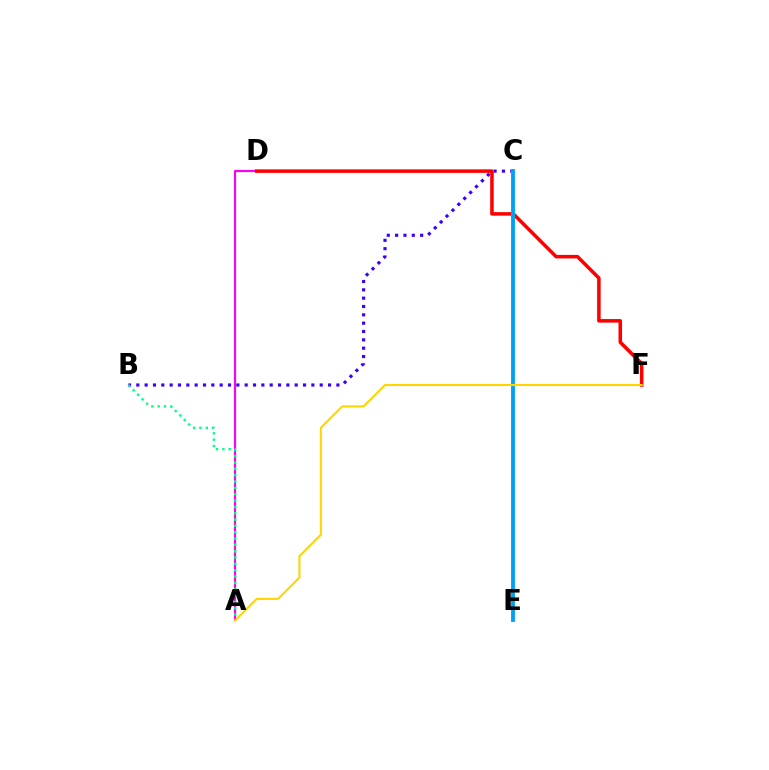{('A', 'D'): [{'color': '#ff00ed', 'line_style': 'solid', 'thickness': 1.57}], ('B', 'C'): [{'color': '#3700ff', 'line_style': 'dotted', 'thickness': 2.26}], ('D', 'F'): [{'color': '#ff0000', 'line_style': 'solid', 'thickness': 2.54}], ('C', 'E'): [{'color': '#4fff00', 'line_style': 'solid', 'thickness': 2.74}, {'color': '#009eff', 'line_style': 'solid', 'thickness': 2.62}], ('A', 'B'): [{'color': '#00ff86', 'line_style': 'dotted', 'thickness': 1.72}], ('A', 'F'): [{'color': '#ffd500', 'line_style': 'solid', 'thickness': 1.5}]}